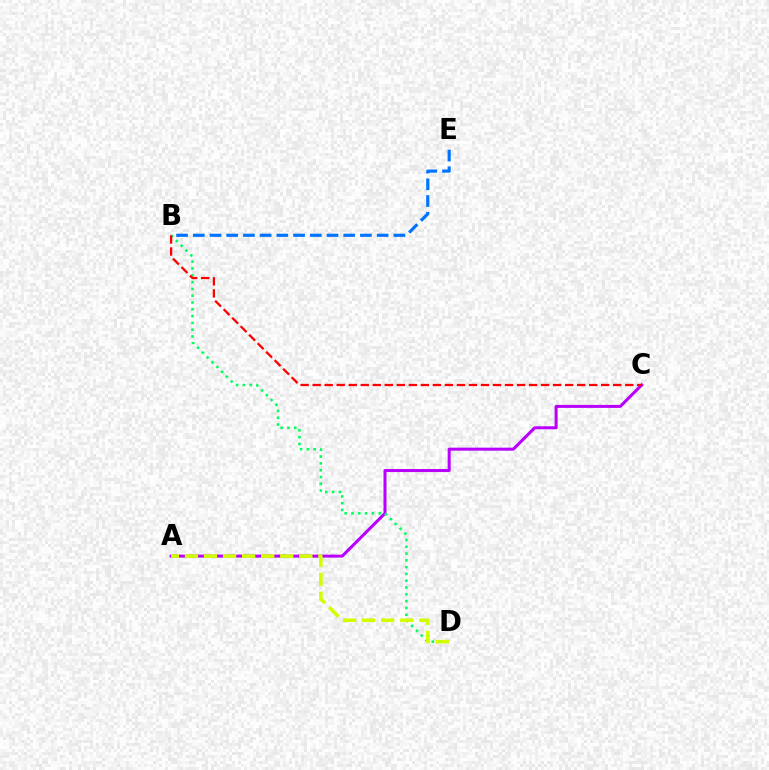{('A', 'C'): [{'color': '#b900ff', 'line_style': 'solid', 'thickness': 2.18}], ('B', 'D'): [{'color': '#00ff5c', 'line_style': 'dotted', 'thickness': 1.85}], ('B', 'C'): [{'color': '#ff0000', 'line_style': 'dashed', 'thickness': 1.63}], ('B', 'E'): [{'color': '#0074ff', 'line_style': 'dashed', 'thickness': 2.27}], ('A', 'D'): [{'color': '#d1ff00', 'line_style': 'dashed', 'thickness': 2.59}]}